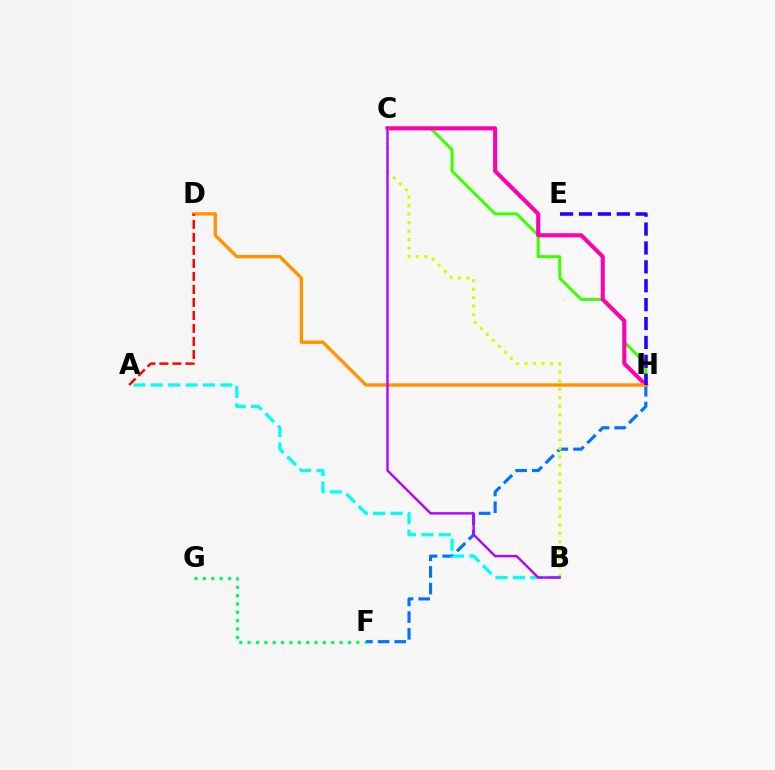{('F', 'H'): [{'color': '#0074ff', 'line_style': 'dashed', 'thickness': 2.27}], ('C', 'H'): [{'color': '#3dff00', 'line_style': 'solid', 'thickness': 2.15}, {'color': '#ff00ac', 'line_style': 'solid', 'thickness': 2.93}], ('F', 'G'): [{'color': '#00ff5c', 'line_style': 'dotted', 'thickness': 2.27}], ('A', 'B'): [{'color': '#00fff6', 'line_style': 'dashed', 'thickness': 2.36}], ('D', 'H'): [{'color': '#ff9400', 'line_style': 'solid', 'thickness': 2.42}], ('E', 'H'): [{'color': '#2500ff', 'line_style': 'dashed', 'thickness': 2.57}], ('A', 'D'): [{'color': '#ff0000', 'line_style': 'dashed', 'thickness': 1.77}], ('B', 'C'): [{'color': '#d1ff00', 'line_style': 'dotted', 'thickness': 2.3}, {'color': '#b900ff', 'line_style': 'solid', 'thickness': 1.72}]}